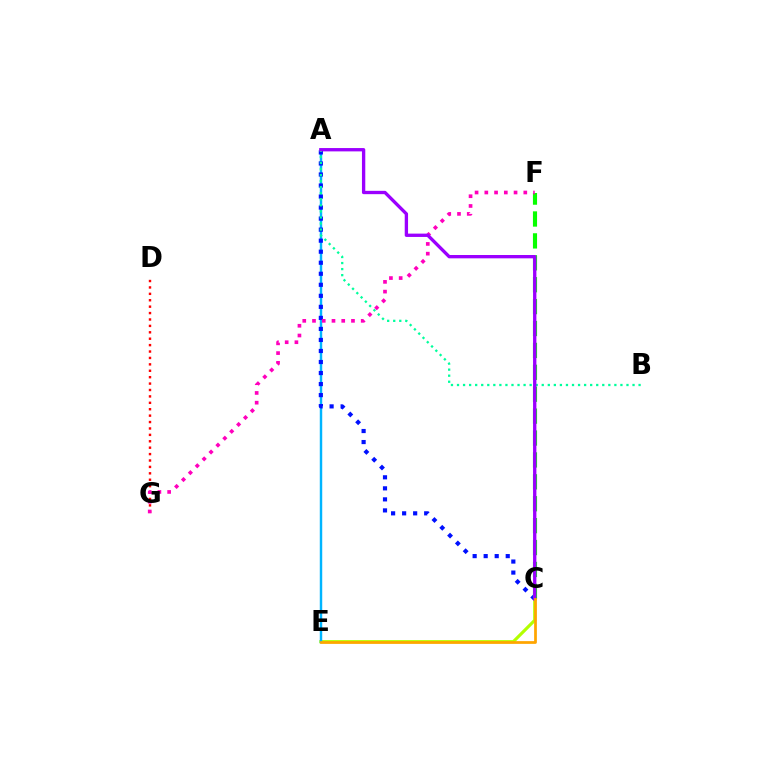{('C', 'E'): [{'color': '#b3ff00', 'line_style': 'solid', 'thickness': 2.26}, {'color': '#ffa500', 'line_style': 'solid', 'thickness': 1.98}], ('A', 'E'): [{'color': '#00b5ff', 'line_style': 'solid', 'thickness': 1.76}], ('D', 'G'): [{'color': '#ff0000', 'line_style': 'dotted', 'thickness': 1.74}], ('A', 'C'): [{'color': '#0010ff', 'line_style': 'dotted', 'thickness': 3.0}, {'color': '#9b00ff', 'line_style': 'solid', 'thickness': 2.4}], ('C', 'F'): [{'color': '#08ff00', 'line_style': 'dashed', 'thickness': 2.98}], ('F', 'G'): [{'color': '#ff00bd', 'line_style': 'dotted', 'thickness': 2.65}], ('A', 'B'): [{'color': '#00ff9d', 'line_style': 'dotted', 'thickness': 1.64}]}